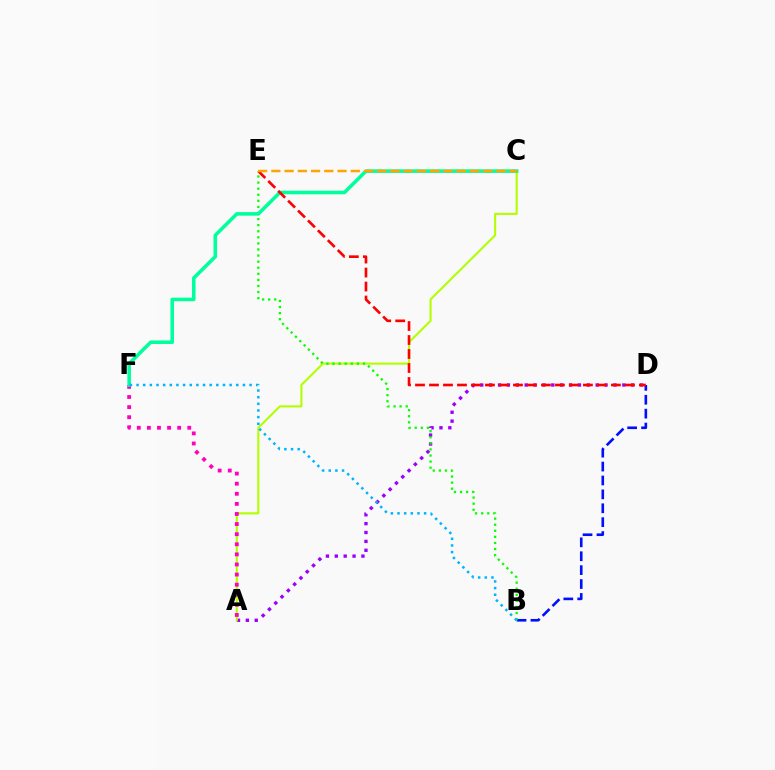{('B', 'D'): [{'color': '#0010ff', 'line_style': 'dashed', 'thickness': 1.89}], ('A', 'D'): [{'color': '#9b00ff', 'line_style': 'dotted', 'thickness': 2.41}], ('A', 'C'): [{'color': '#b3ff00', 'line_style': 'solid', 'thickness': 1.51}], ('A', 'F'): [{'color': '#ff00bd', 'line_style': 'dotted', 'thickness': 2.74}], ('B', 'E'): [{'color': '#08ff00', 'line_style': 'dotted', 'thickness': 1.65}], ('C', 'F'): [{'color': '#00ff9d', 'line_style': 'solid', 'thickness': 2.57}], ('D', 'E'): [{'color': '#ff0000', 'line_style': 'dashed', 'thickness': 1.9}], ('C', 'E'): [{'color': '#ffa500', 'line_style': 'dashed', 'thickness': 1.8}], ('B', 'F'): [{'color': '#00b5ff', 'line_style': 'dotted', 'thickness': 1.81}]}